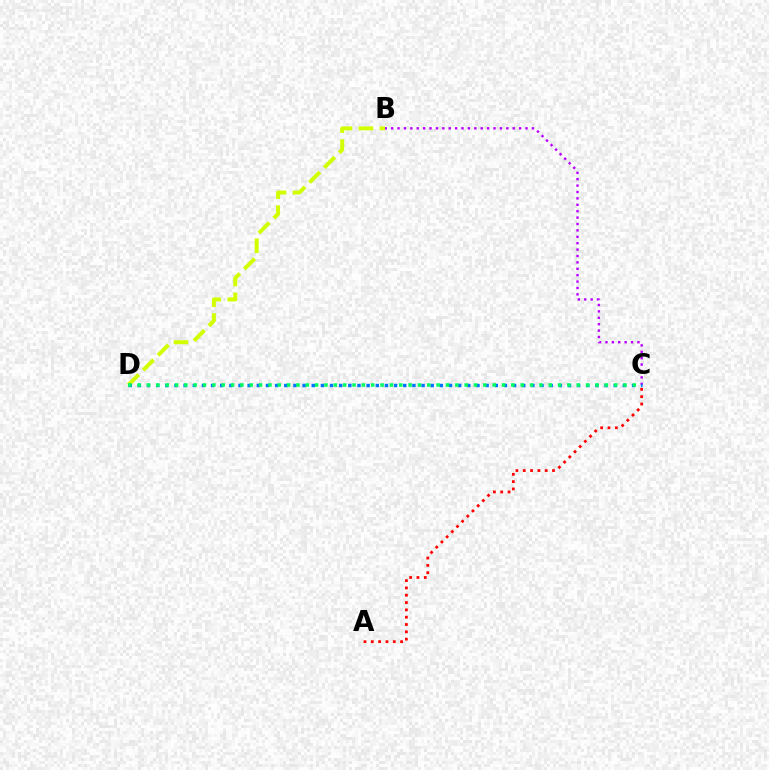{('B', 'D'): [{'color': '#d1ff00', 'line_style': 'dashed', 'thickness': 2.85}], ('B', 'C'): [{'color': '#b900ff', 'line_style': 'dotted', 'thickness': 1.74}], ('A', 'C'): [{'color': '#ff0000', 'line_style': 'dotted', 'thickness': 1.99}], ('C', 'D'): [{'color': '#0074ff', 'line_style': 'dotted', 'thickness': 2.49}, {'color': '#00ff5c', 'line_style': 'dotted', 'thickness': 2.54}]}